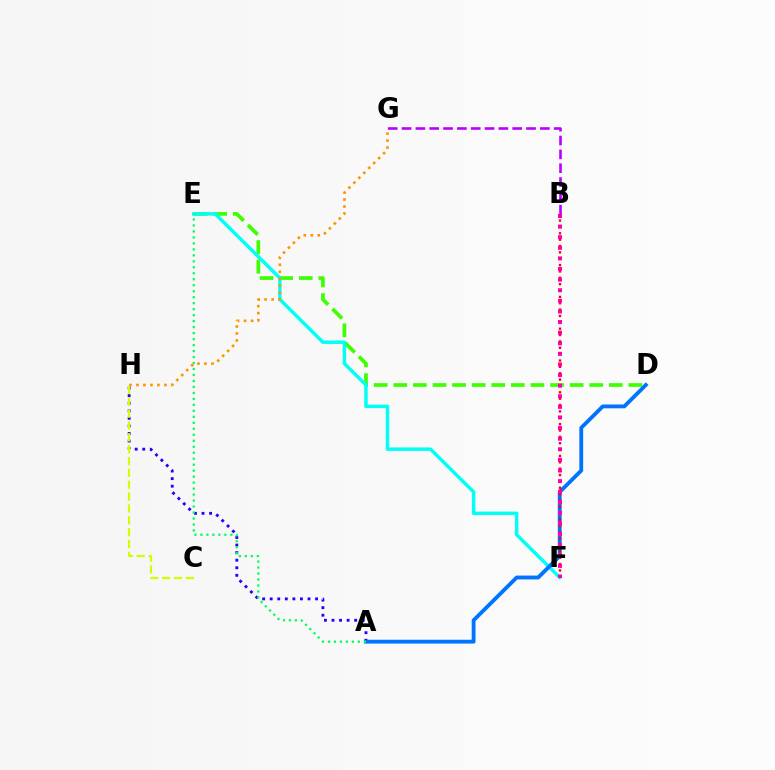{('D', 'E'): [{'color': '#3dff00', 'line_style': 'dashed', 'thickness': 2.66}], ('E', 'F'): [{'color': '#00fff6', 'line_style': 'solid', 'thickness': 2.49}], ('A', 'H'): [{'color': '#2500ff', 'line_style': 'dotted', 'thickness': 2.05}], ('A', 'D'): [{'color': '#0074ff', 'line_style': 'solid', 'thickness': 2.76}], ('B', 'F'): [{'color': '#ff0000', 'line_style': 'dotted', 'thickness': 1.73}, {'color': '#ff00ac', 'line_style': 'dotted', 'thickness': 2.88}], ('C', 'H'): [{'color': '#d1ff00', 'line_style': 'dashed', 'thickness': 1.61}], ('A', 'E'): [{'color': '#00ff5c', 'line_style': 'dotted', 'thickness': 1.62}], ('B', 'G'): [{'color': '#b900ff', 'line_style': 'dashed', 'thickness': 1.88}], ('G', 'H'): [{'color': '#ff9400', 'line_style': 'dotted', 'thickness': 1.9}]}